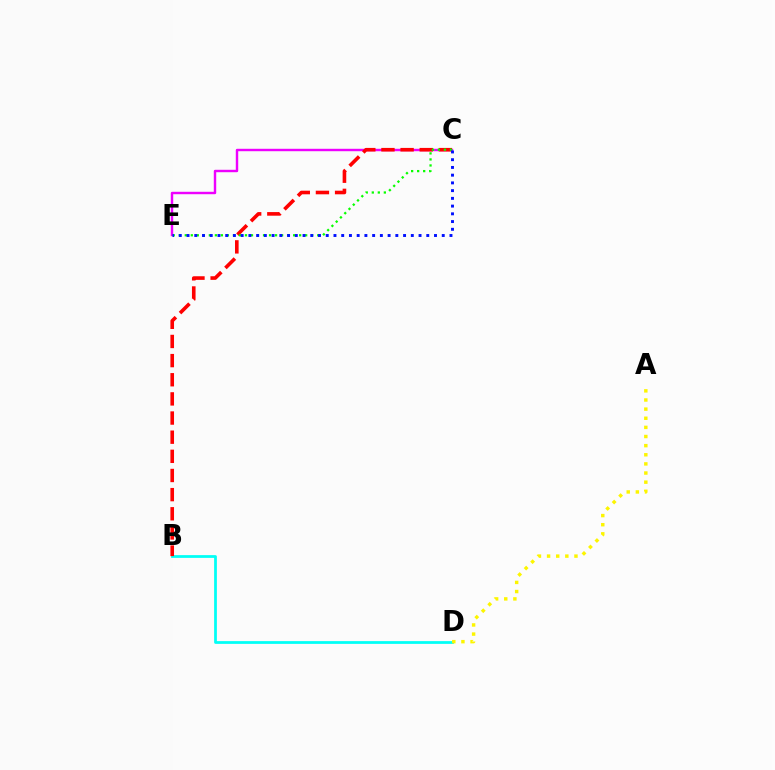{('B', 'D'): [{'color': '#00fff6', 'line_style': 'solid', 'thickness': 1.98}], ('C', 'E'): [{'color': '#ee00ff', 'line_style': 'solid', 'thickness': 1.74}, {'color': '#08ff00', 'line_style': 'dotted', 'thickness': 1.64}, {'color': '#0010ff', 'line_style': 'dotted', 'thickness': 2.1}], ('B', 'C'): [{'color': '#ff0000', 'line_style': 'dashed', 'thickness': 2.6}], ('A', 'D'): [{'color': '#fcf500', 'line_style': 'dotted', 'thickness': 2.48}]}